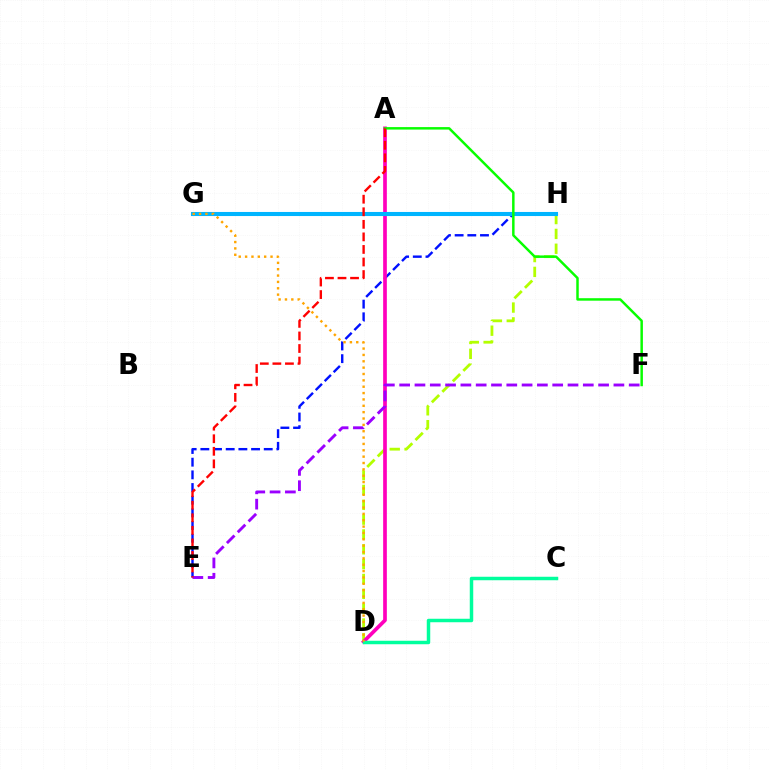{('D', 'H'): [{'color': '#b3ff00', 'line_style': 'dashed', 'thickness': 2.02}], ('E', 'H'): [{'color': '#0010ff', 'line_style': 'dashed', 'thickness': 1.72}], ('A', 'D'): [{'color': '#ff00bd', 'line_style': 'solid', 'thickness': 2.66}], ('C', 'D'): [{'color': '#00ff9d', 'line_style': 'solid', 'thickness': 2.5}], ('G', 'H'): [{'color': '#00b5ff', 'line_style': 'solid', 'thickness': 2.94}], ('A', 'F'): [{'color': '#08ff00', 'line_style': 'solid', 'thickness': 1.78}], ('E', 'F'): [{'color': '#9b00ff', 'line_style': 'dashed', 'thickness': 2.08}], ('A', 'E'): [{'color': '#ff0000', 'line_style': 'dashed', 'thickness': 1.71}], ('D', 'G'): [{'color': '#ffa500', 'line_style': 'dotted', 'thickness': 1.73}]}